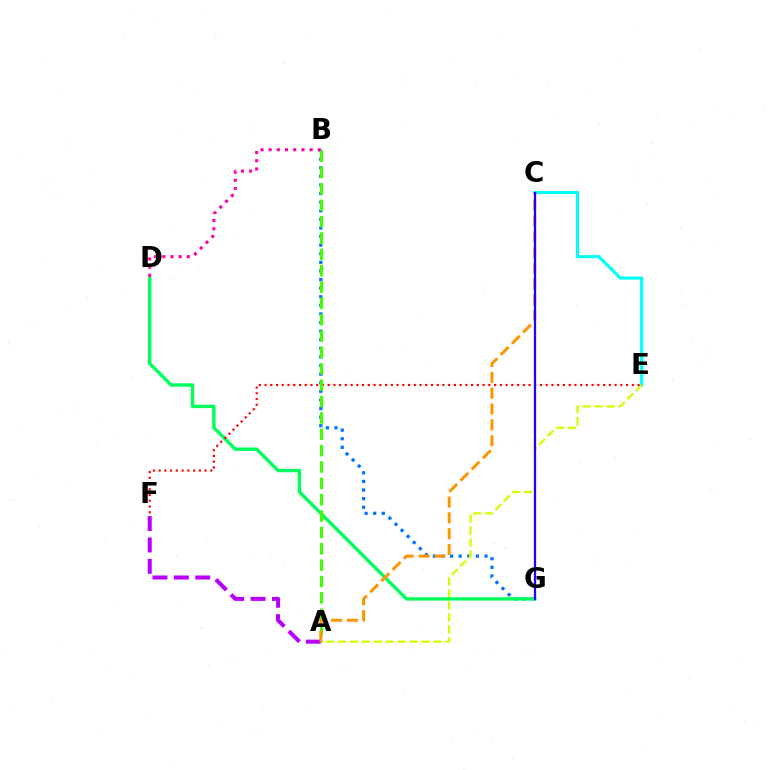{('C', 'E'): [{'color': '#00fff6', 'line_style': 'solid', 'thickness': 2.24}], ('A', 'F'): [{'color': '#b900ff', 'line_style': 'dashed', 'thickness': 2.91}], ('B', 'G'): [{'color': '#0074ff', 'line_style': 'dotted', 'thickness': 2.34}], ('A', 'E'): [{'color': '#d1ff00', 'line_style': 'dashed', 'thickness': 1.62}], ('D', 'G'): [{'color': '#00ff5c', 'line_style': 'solid', 'thickness': 2.44}], ('E', 'F'): [{'color': '#ff0000', 'line_style': 'dotted', 'thickness': 1.56}], ('B', 'D'): [{'color': '#ff00ac', 'line_style': 'dotted', 'thickness': 2.22}], ('A', 'B'): [{'color': '#3dff00', 'line_style': 'dashed', 'thickness': 2.22}], ('A', 'C'): [{'color': '#ff9400', 'line_style': 'dashed', 'thickness': 2.15}], ('C', 'G'): [{'color': '#2500ff', 'line_style': 'solid', 'thickness': 1.62}]}